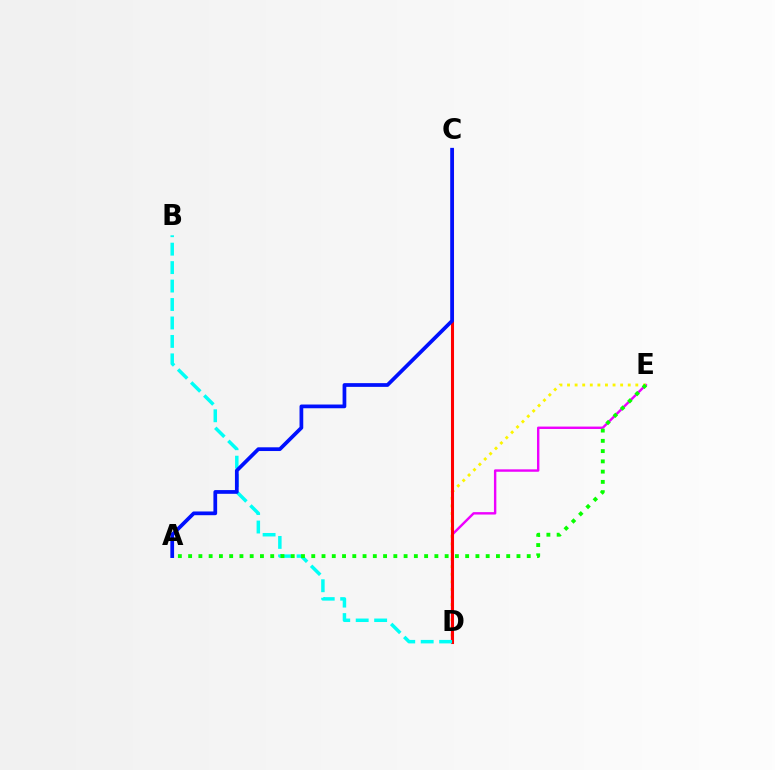{('D', 'E'): [{'color': '#ee00ff', 'line_style': 'solid', 'thickness': 1.74}, {'color': '#fcf500', 'line_style': 'dotted', 'thickness': 2.06}], ('C', 'D'): [{'color': '#ff0000', 'line_style': 'solid', 'thickness': 2.21}], ('B', 'D'): [{'color': '#00fff6', 'line_style': 'dashed', 'thickness': 2.51}], ('A', 'C'): [{'color': '#0010ff', 'line_style': 'solid', 'thickness': 2.68}], ('A', 'E'): [{'color': '#08ff00', 'line_style': 'dotted', 'thickness': 2.79}]}